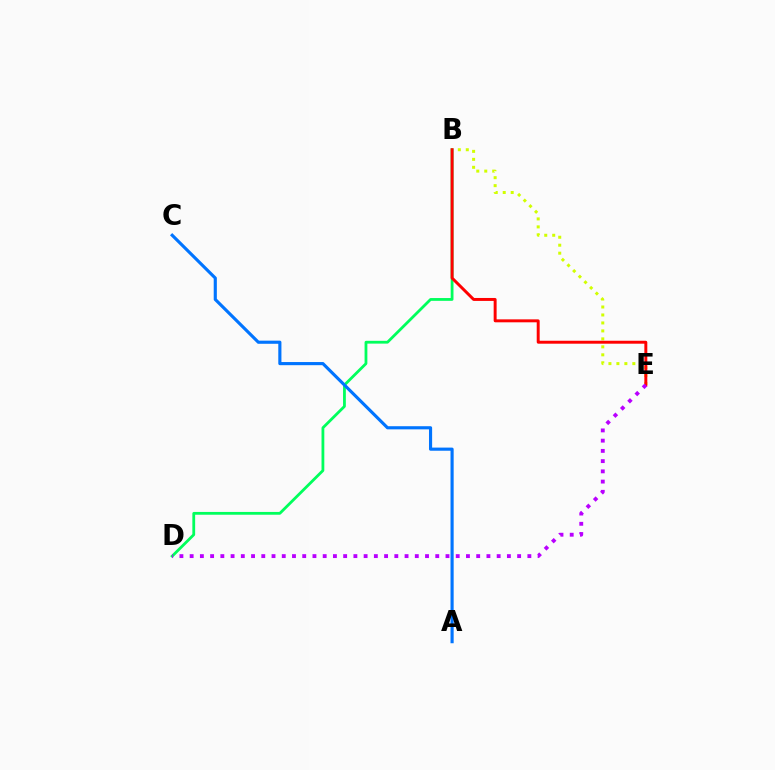{('B', 'D'): [{'color': '#00ff5c', 'line_style': 'solid', 'thickness': 2.01}], ('A', 'C'): [{'color': '#0074ff', 'line_style': 'solid', 'thickness': 2.26}], ('B', 'E'): [{'color': '#d1ff00', 'line_style': 'dotted', 'thickness': 2.17}, {'color': '#ff0000', 'line_style': 'solid', 'thickness': 2.12}], ('D', 'E'): [{'color': '#b900ff', 'line_style': 'dotted', 'thickness': 2.78}]}